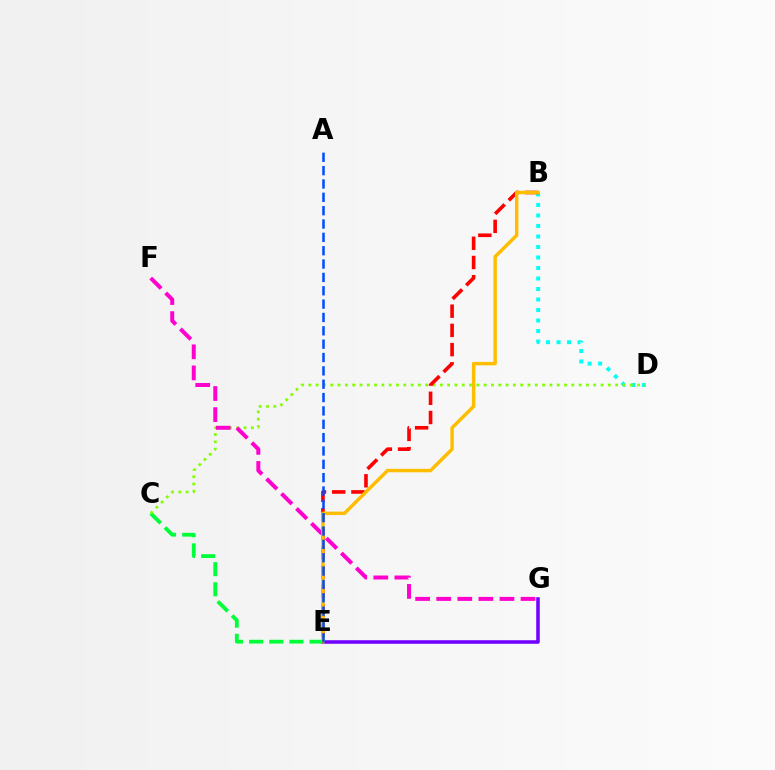{('C', 'E'): [{'color': '#00ff39', 'line_style': 'dashed', 'thickness': 2.74}], ('B', 'D'): [{'color': '#00fff6', 'line_style': 'dotted', 'thickness': 2.85}], ('C', 'D'): [{'color': '#84ff00', 'line_style': 'dotted', 'thickness': 1.98}], ('F', 'G'): [{'color': '#ff00cf', 'line_style': 'dashed', 'thickness': 2.86}], ('E', 'G'): [{'color': '#7200ff', 'line_style': 'solid', 'thickness': 2.56}], ('B', 'E'): [{'color': '#ff0000', 'line_style': 'dashed', 'thickness': 2.61}, {'color': '#ffbd00', 'line_style': 'solid', 'thickness': 2.49}], ('A', 'E'): [{'color': '#004bff', 'line_style': 'dashed', 'thickness': 1.81}]}